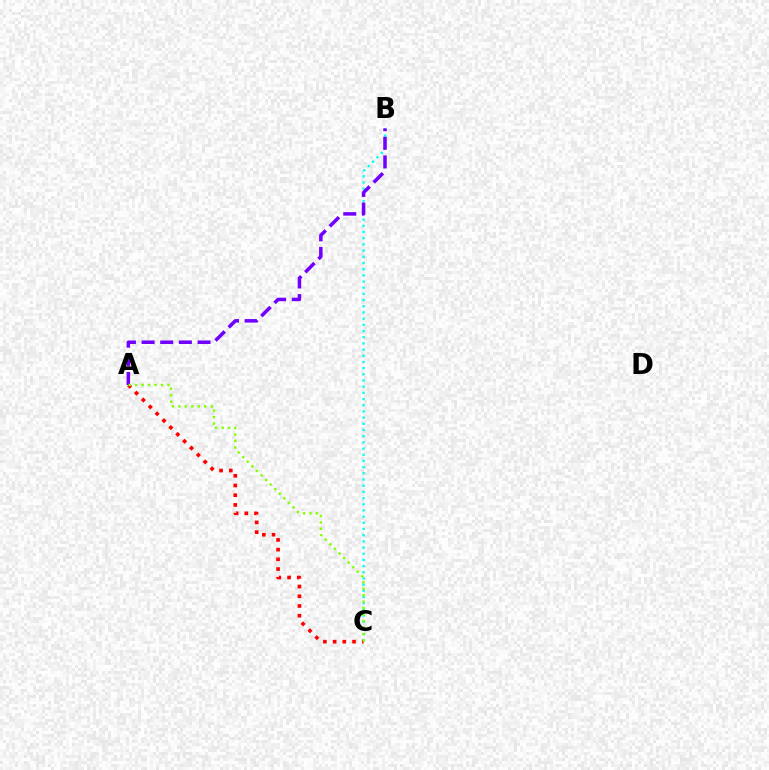{('B', 'C'): [{'color': '#00fff6', 'line_style': 'dotted', 'thickness': 1.68}], ('A', 'C'): [{'color': '#ff0000', 'line_style': 'dotted', 'thickness': 2.64}, {'color': '#84ff00', 'line_style': 'dotted', 'thickness': 1.76}], ('A', 'B'): [{'color': '#7200ff', 'line_style': 'dashed', 'thickness': 2.54}]}